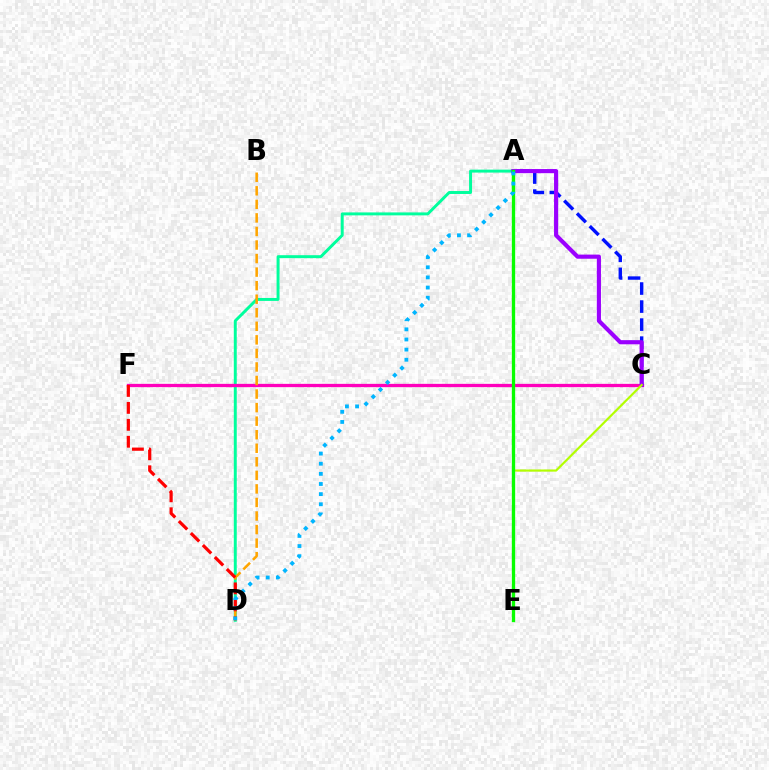{('A', 'D'): [{'color': '#00ff9d', 'line_style': 'solid', 'thickness': 2.12}, {'color': '#00b5ff', 'line_style': 'dotted', 'thickness': 2.75}], ('C', 'F'): [{'color': '#ff00bd', 'line_style': 'solid', 'thickness': 2.36}], ('A', 'C'): [{'color': '#0010ff', 'line_style': 'dashed', 'thickness': 2.45}, {'color': '#9b00ff', 'line_style': 'solid', 'thickness': 2.98}], ('B', 'D'): [{'color': '#ffa500', 'line_style': 'dashed', 'thickness': 1.84}], ('C', 'E'): [{'color': '#b3ff00', 'line_style': 'solid', 'thickness': 1.56}], ('D', 'F'): [{'color': '#ff0000', 'line_style': 'dashed', 'thickness': 2.3}], ('A', 'E'): [{'color': '#08ff00', 'line_style': 'solid', 'thickness': 2.39}]}